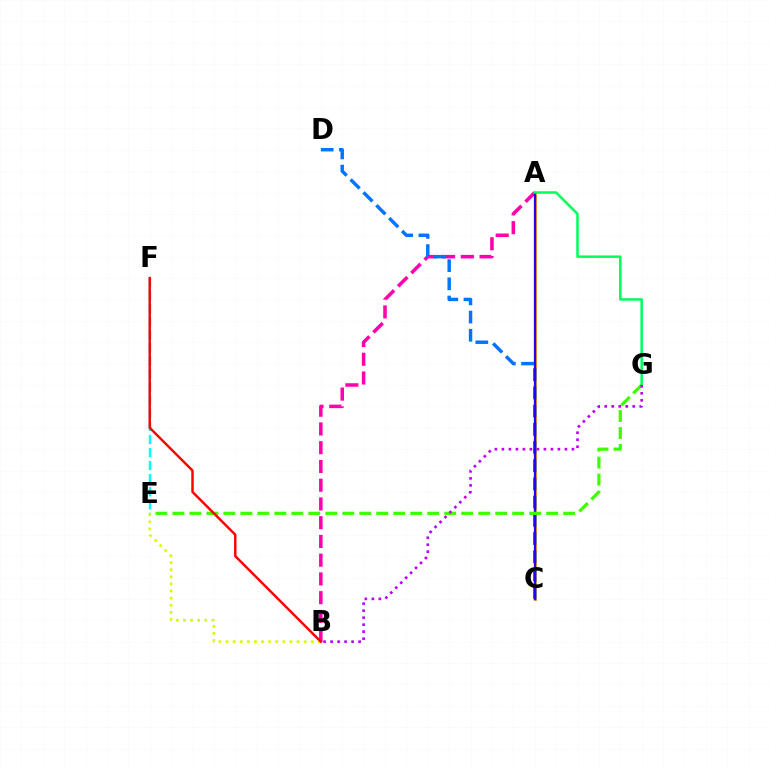{('A', 'B'): [{'color': '#ff00ac', 'line_style': 'dashed', 'thickness': 2.55}], ('B', 'E'): [{'color': '#d1ff00', 'line_style': 'dotted', 'thickness': 1.93}], ('A', 'C'): [{'color': '#ff9400', 'line_style': 'solid', 'thickness': 2.06}, {'color': '#2500ff', 'line_style': 'solid', 'thickness': 1.62}], ('C', 'D'): [{'color': '#0074ff', 'line_style': 'dashed', 'thickness': 2.47}], ('E', 'F'): [{'color': '#00fff6', 'line_style': 'dashed', 'thickness': 1.78}], ('E', 'G'): [{'color': '#3dff00', 'line_style': 'dashed', 'thickness': 2.31}], ('B', 'F'): [{'color': '#ff0000', 'line_style': 'solid', 'thickness': 1.75}], ('A', 'G'): [{'color': '#00ff5c', 'line_style': 'solid', 'thickness': 1.81}], ('B', 'G'): [{'color': '#b900ff', 'line_style': 'dotted', 'thickness': 1.9}]}